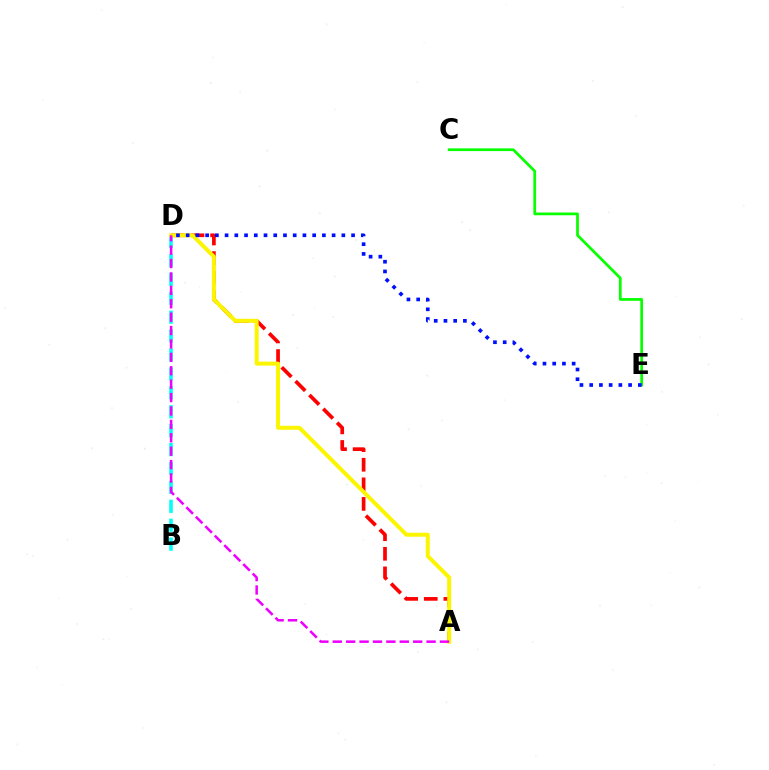{('B', 'D'): [{'color': '#00fff6', 'line_style': 'dashed', 'thickness': 2.57}], ('A', 'D'): [{'color': '#ff0000', 'line_style': 'dashed', 'thickness': 2.66}, {'color': '#fcf500', 'line_style': 'solid', 'thickness': 2.87}, {'color': '#ee00ff', 'line_style': 'dashed', 'thickness': 1.82}], ('C', 'E'): [{'color': '#08ff00', 'line_style': 'solid', 'thickness': 1.97}], ('D', 'E'): [{'color': '#0010ff', 'line_style': 'dotted', 'thickness': 2.64}]}